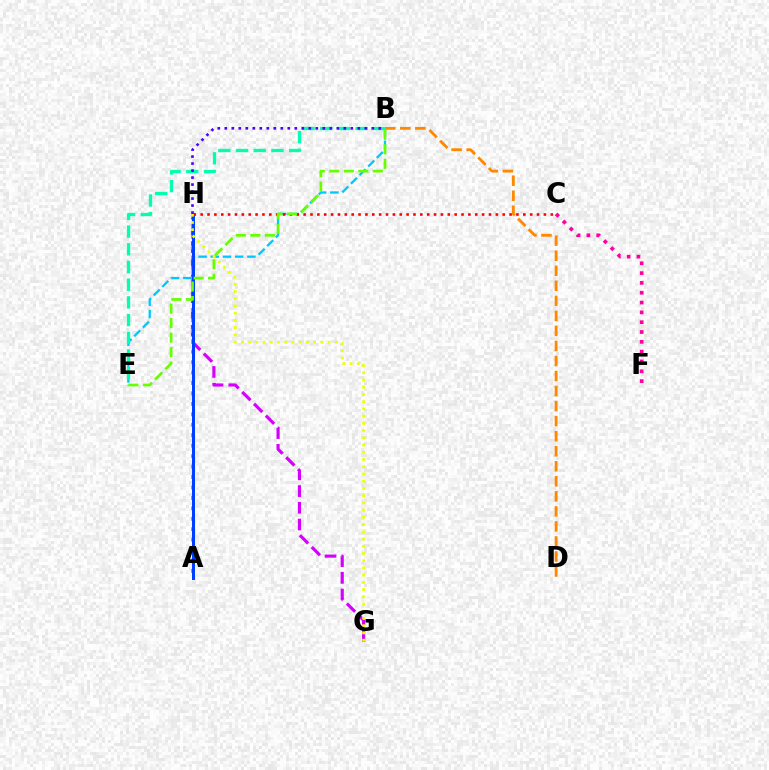{('B', 'E'): [{'color': '#00c7ff', 'line_style': 'dashed', 'thickness': 1.66}, {'color': '#00ffaf', 'line_style': 'dashed', 'thickness': 2.4}, {'color': '#66ff00', 'line_style': 'dashed', 'thickness': 1.97}], ('G', 'H'): [{'color': '#d600ff', 'line_style': 'dashed', 'thickness': 2.27}, {'color': '#eeff00', 'line_style': 'dotted', 'thickness': 1.96}], ('A', 'H'): [{'color': '#00ff27', 'line_style': 'dotted', 'thickness': 2.84}, {'color': '#003fff', 'line_style': 'solid', 'thickness': 2.15}], ('C', 'F'): [{'color': '#ff00a0', 'line_style': 'dotted', 'thickness': 2.67}], ('B', 'D'): [{'color': '#ff8800', 'line_style': 'dashed', 'thickness': 2.04}], ('C', 'H'): [{'color': '#ff0000', 'line_style': 'dotted', 'thickness': 1.87}], ('B', 'H'): [{'color': '#4f00ff', 'line_style': 'dotted', 'thickness': 1.9}]}